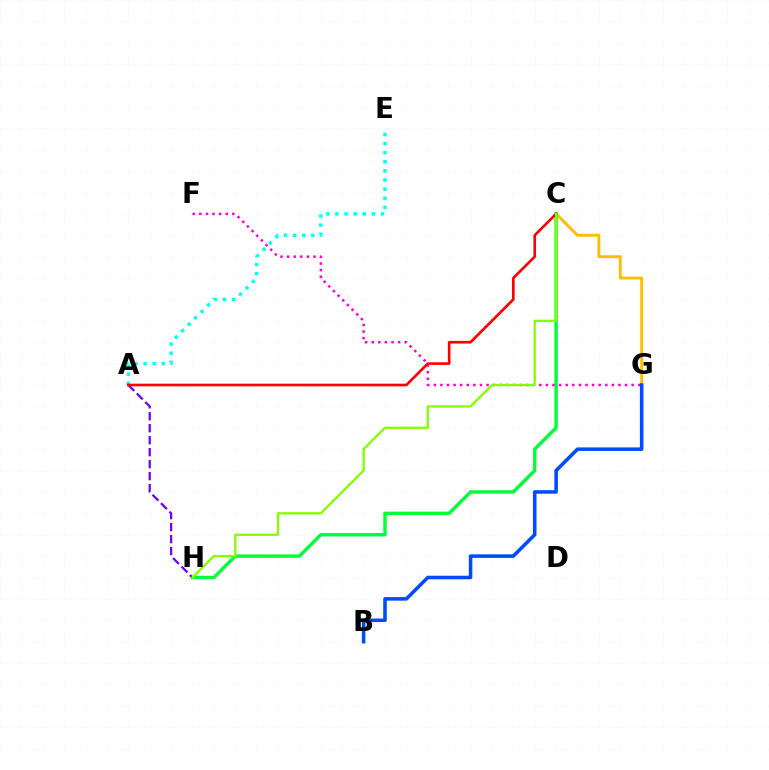{('C', 'G'): [{'color': '#ffbd00', 'line_style': 'solid', 'thickness': 2.06}], ('C', 'H'): [{'color': '#00ff39', 'line_style': 'solid', 'thickness': 2.45}, {'color': '#84ff00', 'line_style': 'solid', 'thickness': 1.66}], ('A', 'H'): [{'color': '#7200ff', 'line_style': 'dashed', 'thickness': 1.63}], ('A', 'E'): [{'color': '#00fff6', 'line_style': 'dotted', 'thickness': 2.47}], ('F', 'G'): [{'color': '#ff00cf', 'line_style': 'dotted', 'thickness': 1.79}], ('A', 'C'): [{'color': '#ff0000', 'line_style': 'solid', 'thickness': 1.91}], ('B', 'G'): [{'color': '#004bff', 'line_style': 'solid', 'thickness': 2.56}]}